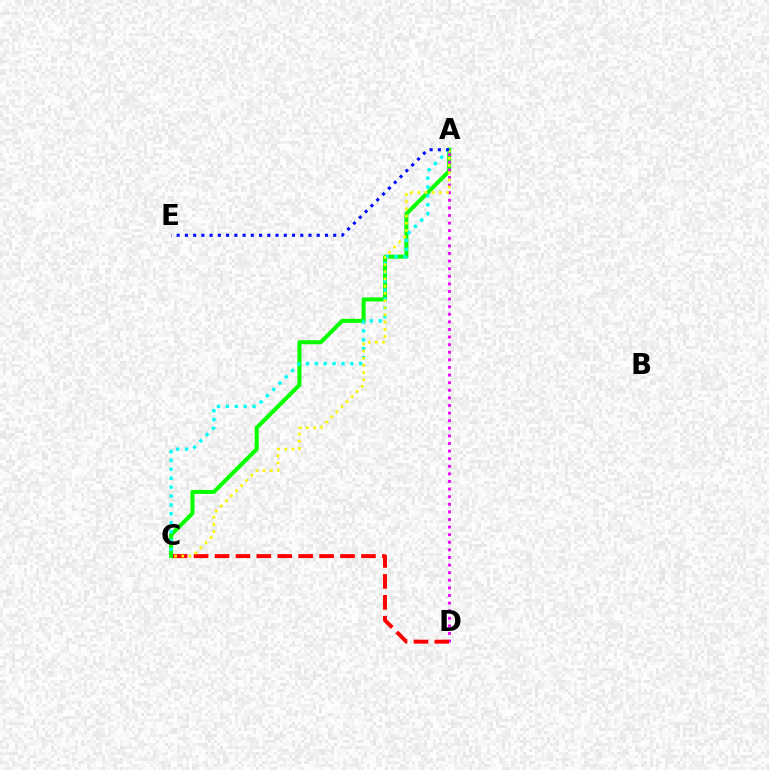{('A', 'C'): [{'color': '#08ff00', 'line_style': 'solid', 'thickness': 2.91}, {'color': '#00fff6', 'line_style': 'dotted', 'thickness': 2.42}, {'color': '#fcf500', 'line_style': 'dotted', 'thickness': 1.95}], ('A', 'D'): [{'color': '#ee00ff', 'line_style': 'dotted', 'thickness': 2.06}], ('C', 'D'): [{'color': '#ff0000', 'line_style': 'dashed', 'thickness': 2.84}], ('A', 'E'): [{'color': '#0010ff', 'line_style': 'dotted', 'thickness': 2.24}]}